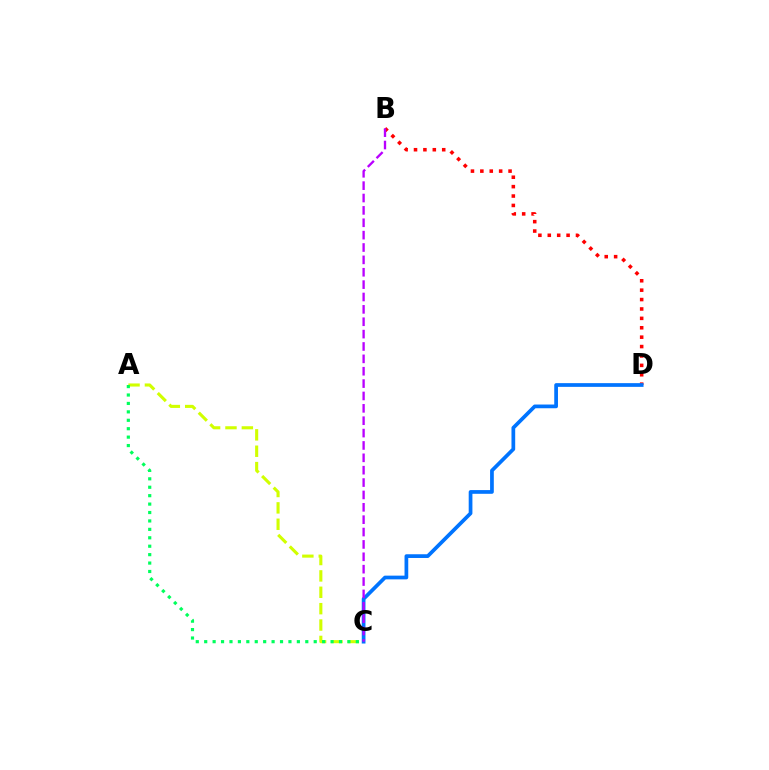{('B', 'D'): [{'color': '#ff0000', 'line_style': 'dotted', 'thickness': 2.55}], ('A', 'C'): [{'color': '#d1ff00', 'line_style': 'dashed', 'thickness': 2.23}, {'color': '#00ff5c', 'line_style': 'dotted', 'thickness': 2.29}], ('C', 'D'): [{'color': '#0074ff', 'line_style': 'solid', 'thickness': 2.68}], ('B', 'C'): [{'color': '#b900ff', 'line_style': 'dashed', 'thickness': 1.68}]}